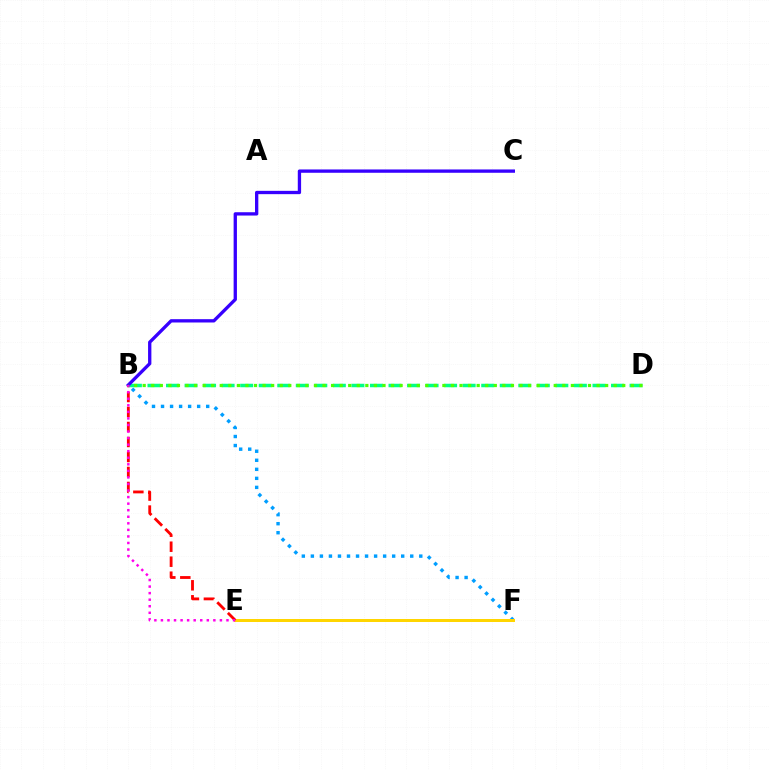{('B', 'F'): [{'color': '#009eff', 'line_style': 'dotted', 'thickness': 2.45}], ('E', 'F'): [{'color': '#ffd500', 'line_style': 'solid', 'thickness': 2.16}], ('B', 'E'): [{'color': '#ff0000', 'line_style': 'dashed', 'thickness': 2.04}, {'color': '#ff00ed', 'line_style': 'dotted', 'thickness': 1.78}], ('B', 'D'): [{'color': '#00ff86', 'line_style': 'dashed', 'thickness': 2.52}, {'color': '#4fff00', 'line_style': 'dotted', 'thickness': 2.33}], ('B', 'C'): [{'color': '#3700ff', 'line_style': 'solid', 'thickness': 2.39}]}